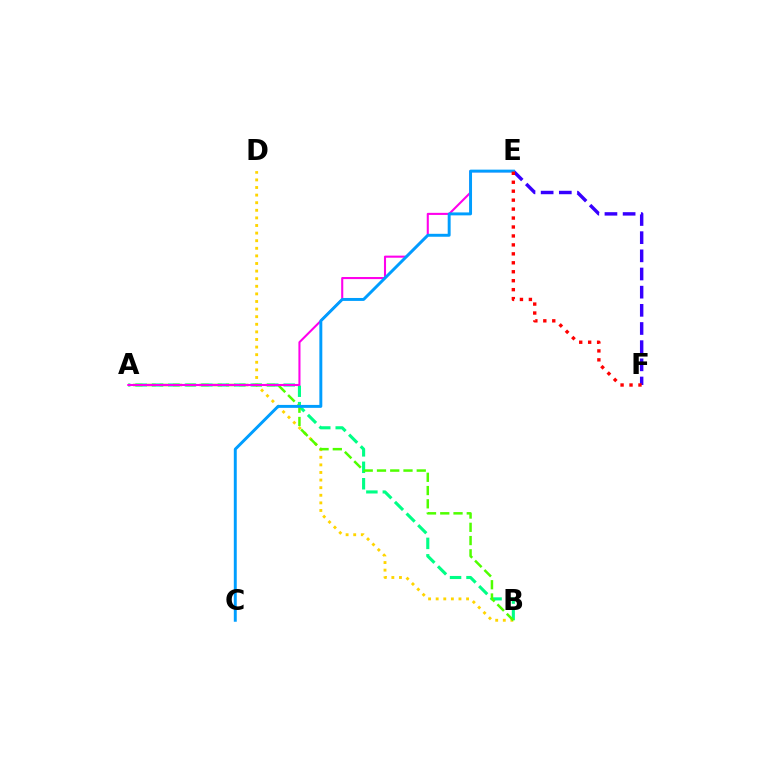{('B', 'D'): [{'color': '#ffd500', 'line_style': 'dotted', 'thickness': 2.06}], ('E', 'F'): [{'color': '#3700ff', 'line_style': 'dashed', 'thickness': 2.47}, {'color': '#ff0000', 'line_style': 'dotted', 'thickness': 2.43}], ('A', 'B'): [{'color': '#00ff86', 'line_style': 'dashed', 'thickness': 2.24}, {'color': '#4fff00', 'line_style': 'dashed', 'thickness': 1.8}], ('A', 'E'): [{'color': '#ff00ed', 'line_style': 'solid', 'thickness': 1.5}], ('C', 'E'): [{'color': '#009eff', 'line_style': 'solid', 'thickness': 2.12}]}